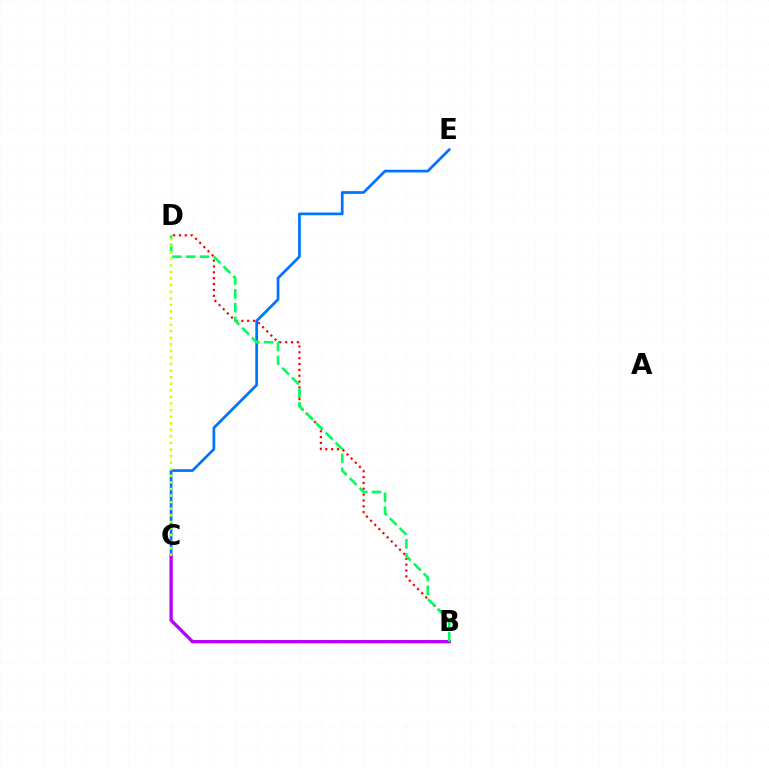{('B', 'D'): [{'color': '#ff0000', 'line_style': 'dotted', 'thickness': 1.59}, {'color': '#00ff5c', 'line_style': 'dashed', 'thickness': 1.88}], ('C', 'E'): [{'color': '#0074ff', 'line_style': 'solid', 'thickness': 1.97}], ('B', 'C'): [{'color': '#b900ff', 'line_style': 'solid', 'thickness': 2.4}], ('C', 'D'): [{'color': '#d1ff00', 'line_style': 'dotted', 'thickness': 1.79}]}